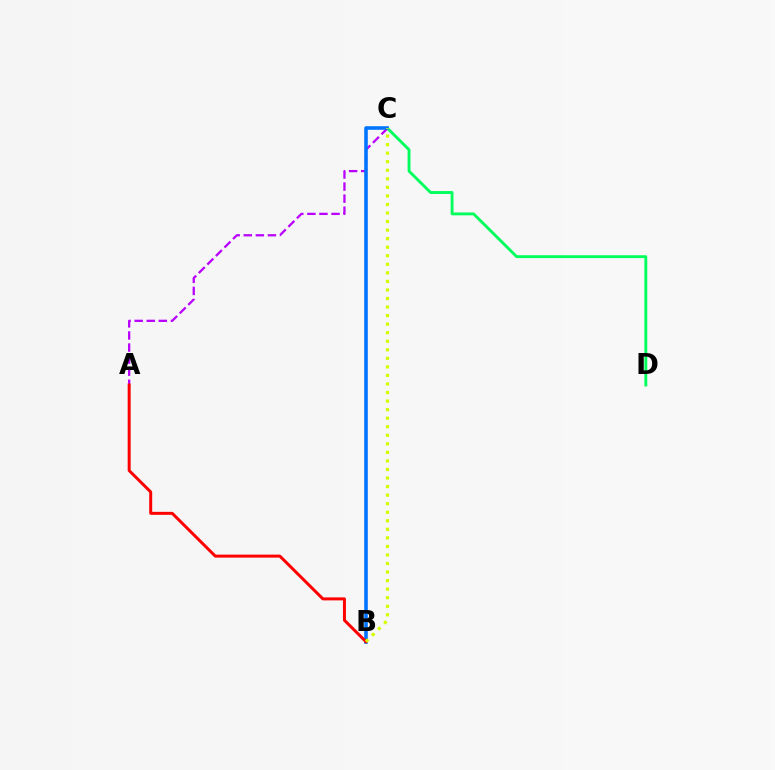{('C', 'D'): [{'color': '#00ff5c', 'line_style': 'solid', 'thickness': 2.07}], ('A', 'C'): [{'color': '#b900ff', 'line_style': 'dashed', 'thickness': 1.64}], ('B', 'C'): [{'color': '#0074ff', 'line_style': 'solid', 'thickness': 2.57}, {'color': '#d1ff00', 'line_style': 'dotted', 'thickness': 2.32}], ('A', 'B'): [{'color': '#ff0000', 'line_style': 'solid', 'thickness': 2.15}]}